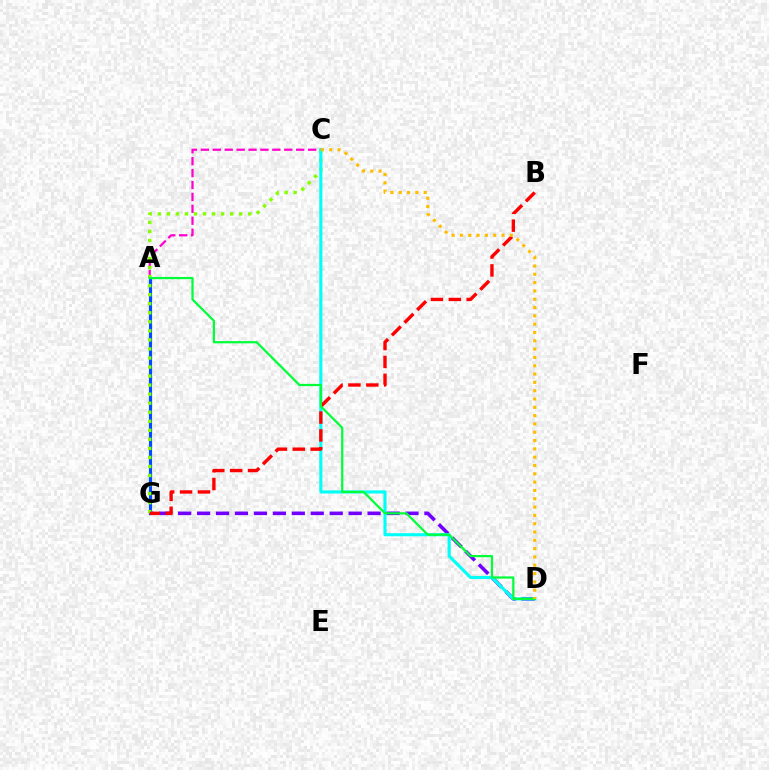{('D', 'G'): [{'color': '#7200ff', 'line_style': 'dashed', 'thickness': 2.57}], ('A', 'G'): [{'color': '#004bff', 'line_style': 'solid', 'thickness': 2.26}], ('A', 'C'): [{'color': '#ff00cf', 'line_style': 'dashed', 'thickness': 1.62}], ('C', 'G'): [{'color': '#84ff00', 'line_style': 'dotted', 'thickness': 2.46}], ('C', 'D'): [{'color': '#00fff6', 'line_style': 'solid', 'thickness': 2.23}, {'color': '#ffbd00', 'line_style': 'dotted', 'thickness': 2.26}], ('B', 'G'): [{'color': '#ff0000', 'line_style': 'dashed', 'thickness': 2.43}], ('A', 'D'): [{'color': '#00ff39', 'line_style': 'solid', 'thickness': 1.61}]}